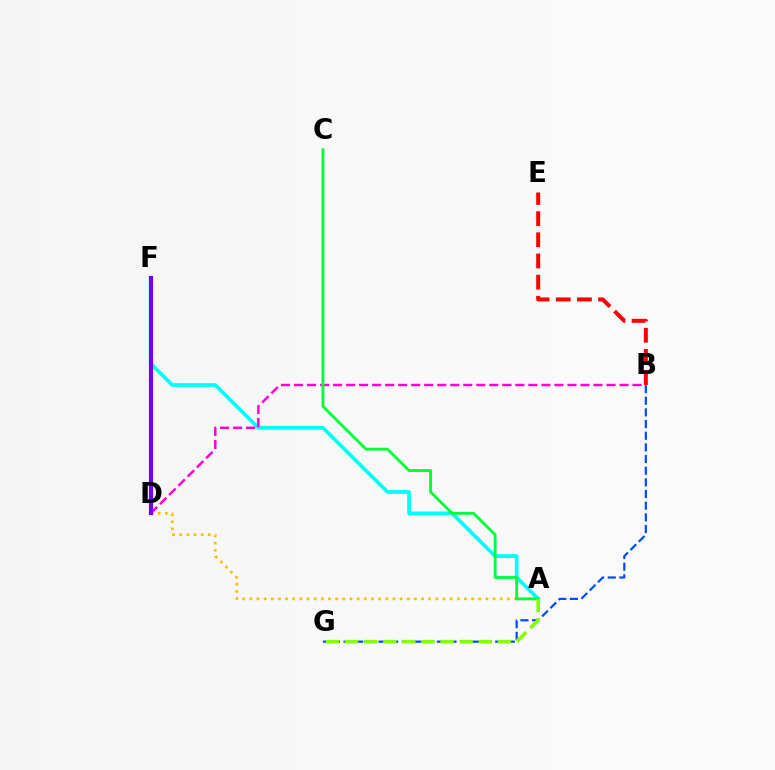{('A', 'D'): [{'color': '#ffbd00', 'line_style': 'dotted', 'thickness': 1.94}], ('A', 'F'): [{'color': '#00fff6', 'line_style': 'solid', 'thickness': 2.68}], ('B', 'G'): [{'color': '#004bff', 'line_style': 'dashed', 'thickness': 1.58}], ('B', 'D'): [{'color': '#ff00cf', 'line_style': 'dashed', 'thickness': 1.77}], ('A', 'C'): [{'color': '#00ff39', 'line_style': 'solid', 'thickness': 2.06}], ('B', 'E'): [{'color': '#ff0000', 'line_style': 'dashed', 'thickness': 2.88}], ('D', 'F'): [{'color': '#7200ff', 'line_style': 'solid', 'thickness': 2.98}], ('A', 'G'): [{'color': '#84ff00', 'line_style': 'dashed', 'thickness': 2.6}]}